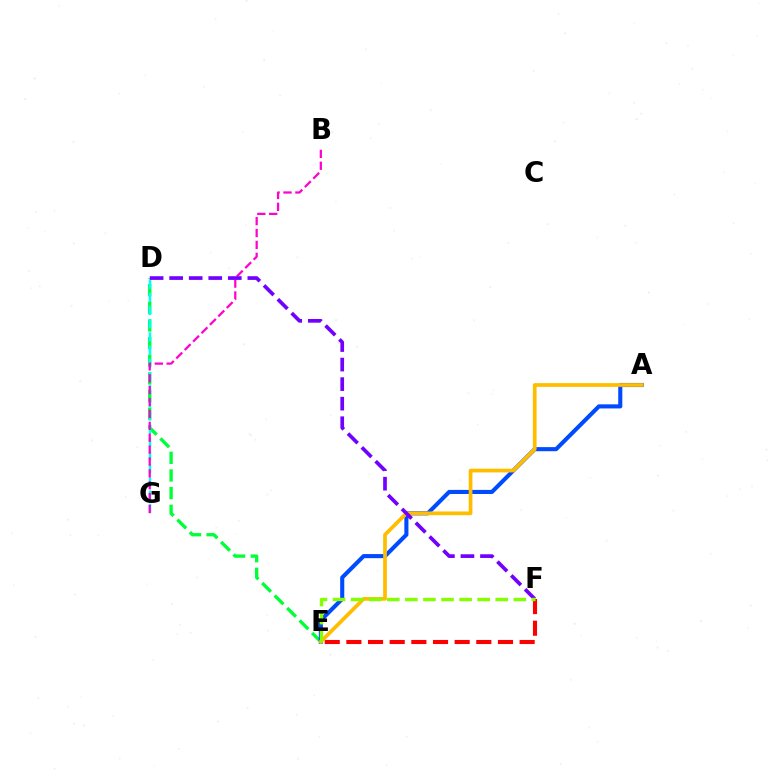{('E', 'F'): [{'color': '#ff0000', 'line_style': 'dashed', 'thickness': 2.94}, {'color': '#84ff00', 'line_style': 'dashed', 'thickness': 2.46}], ('D', 'E'): [{'color': '#00ff39', 'line_style': 'dashed', 'thickness': 2.4}], ('D', 'G'): [{'color': '#00fff6', 'line_style': 'dashed', 'thickness': 1.79}], ('B', 'G'): [{'color': '#ff00cf', 'line_style': 'dashed', 'thickness': 1.62}], ('A', 'E'): [{'color': '#004bff', 'line_style': 'solid', 'thickness': 2.95}, {'color': '#ffbd00', 'line_style': 'solid', 'thickness': 2.68}], ('D', 'F'): [{'color': '#7200ff', 'line_style': 'dashed', 'thickness': 2.66}]}